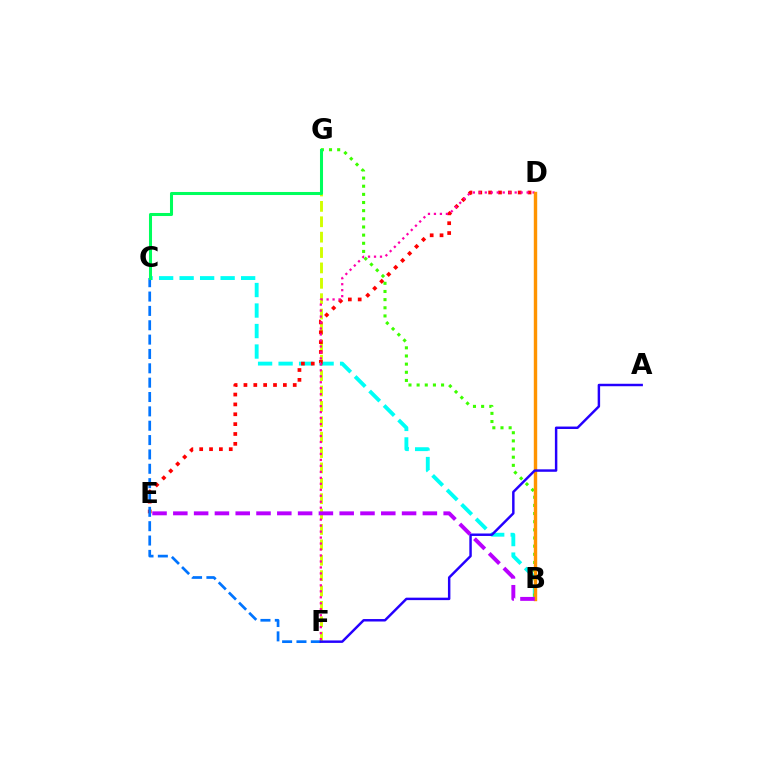{('F', 'G'): [{'color': '#d1ff00', 'line_style': 'dashed', 'thickness': 2.09}], ('B', 'C'): [{'color': '#00fff6', 'line_style': 'dashed', 'thickness': 2.79}], ('D', 'E'): [{'color': '#ff0000', 'line_style': 'dotted', 'thickness': 2.68}], ('C', 'F'): [{'color': '#0074ff', 'line_style': 'dashed', 'thickness': 1.95}], ('B', 'G'): [{'color': '#3dff00', 'line_style': 'dotted', 'thickness': 2.21}], ('D', 'F'): [{'color': '#ff00ac', 'line_style': 'dotted', 'thickness': 1.62}], ('B', 'D'): [{'color': '#ff9400', 'line_style': 'solid', 'thickness': 2.45}], ('A', 'F'): [{'color': '#2500ff', 'line_style': 'solid', 'thickness': 1.77}], ('B', 'E'): [{'color': '#b900ff', 'line_style': 'dashed', 'thickness': 2.82}], ('C', 'G'): [{'color': '#00ff5c', 'line_style': 'solid', 'thickness': 2.19}]}